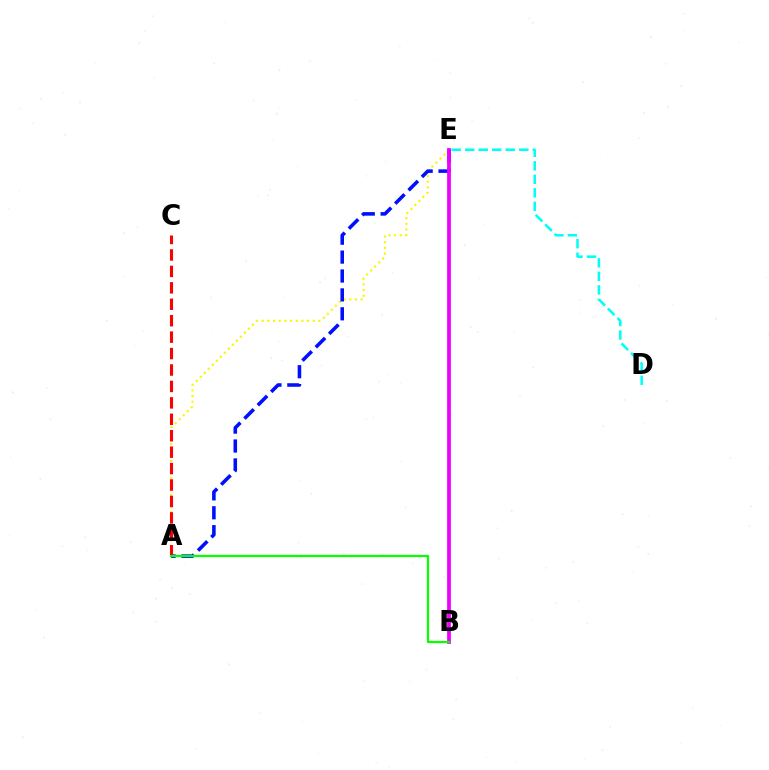{('A', 'E'): [{'color': '#fcf500', 'line_style': 'dotted', 'thickness': 1.54}, {'color': '#0010ff', 'line_style': 'dashed', 'thickness': 2.57}], ('B', 'E'): [{'color': '#ee00ff', 'line_style': 'solid', 'thickness': 2.71}], ('A', 'C'): [{'color': '#ff0000', 'line_style': 'dashed', 'thickness': 2.23}], ('A', 'B'): [{'color': '#08ff00', 'line_style': 'solid', 'thickness': 1.59}], ('D', 'E'): [{'color': '#00fff6', 'line_style': 'dashed', 'thickness': 1.84}]}